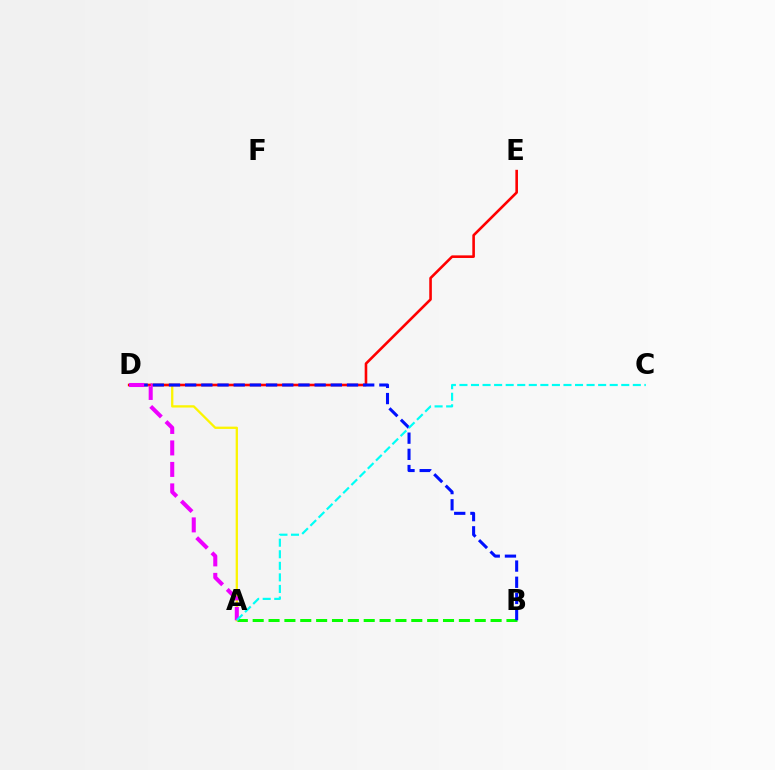{('A', 'D'): [{'color': '#fcf500', 'line_style': 'solid', 'thickness': 1.66}, {'color': '#ee00ff', 'line_style': 'dashed', 'thickness': 2.92}], ('A', 'B'): [{'color': '#08ff00', 'line_style': 'dashed', 'thickness': 2.15}], ('D', 'E'): [{'color': '#ff0000', 'line_style': 'solid', 'thickness': 1.87}], ('B', 'D'): [{'color': '#0010ff', 'line_style': 'dashed', 'thickness': 2.2}], ('A', 'C'): [{'color': '#00fff6', 'line_style': 'dashed', 'thickness': 1.57}]}